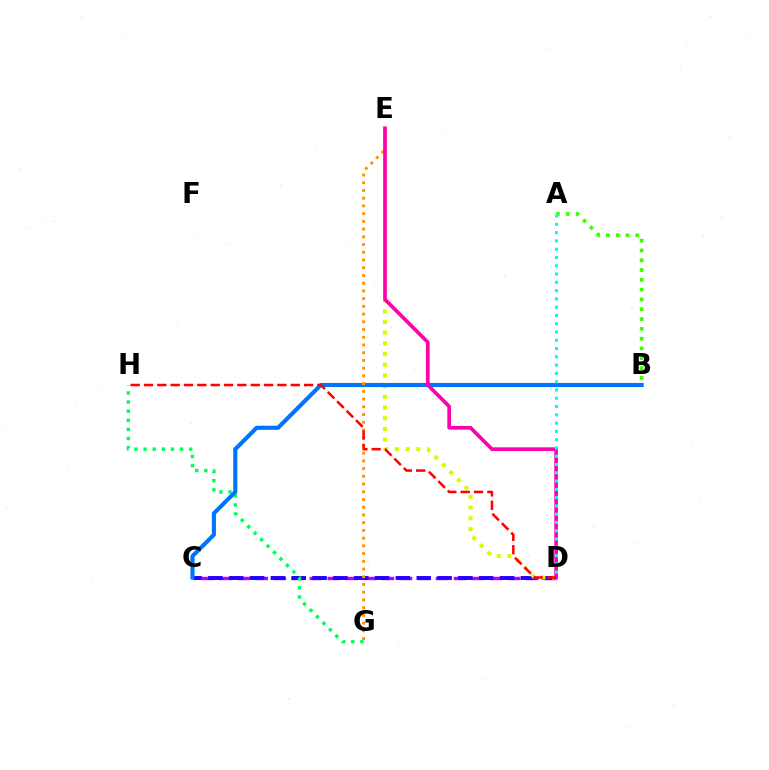{('C', 'D'): [{'color': '#b900ff', 'line_style': 'dashed', 'thickness': 2.45}, {'color': '#2500ff', 'line_style': 'dashed', 'thickness': 2.83}], ('A', 'B'): [{'color': '#3dff00', 'line_style': 'dotted', 'thickness': 2.66}], ('D', 'E'): [{'color': '#d1ff00', 'line_style': 'dotted', 'thickness': 2.91}, {'color': '#ff00ac', 'line_style': 'solid', 'thickness': 2.65}], ('G', 'H'): [{'color': '#00ff5c', 'line_style': 'dotted', 'thickness': 2.48}], ('B', 'C'): [{'color': '#0074ff', 'line_style': 'solid', 'thickness': 2.96}], ('E', 'G'): [{'color': '#ff9400', 'line_style': 'dotted', 'thickness': 2.1}], ('A', 'D'): [{'color': '#00fff6', 'line_style': 'dotted', 'thickness': 2.25}], ('D', 'H'): [{'color': '#ff0000', 'line_style': 'dashed', 'thickness': 1.81}]}